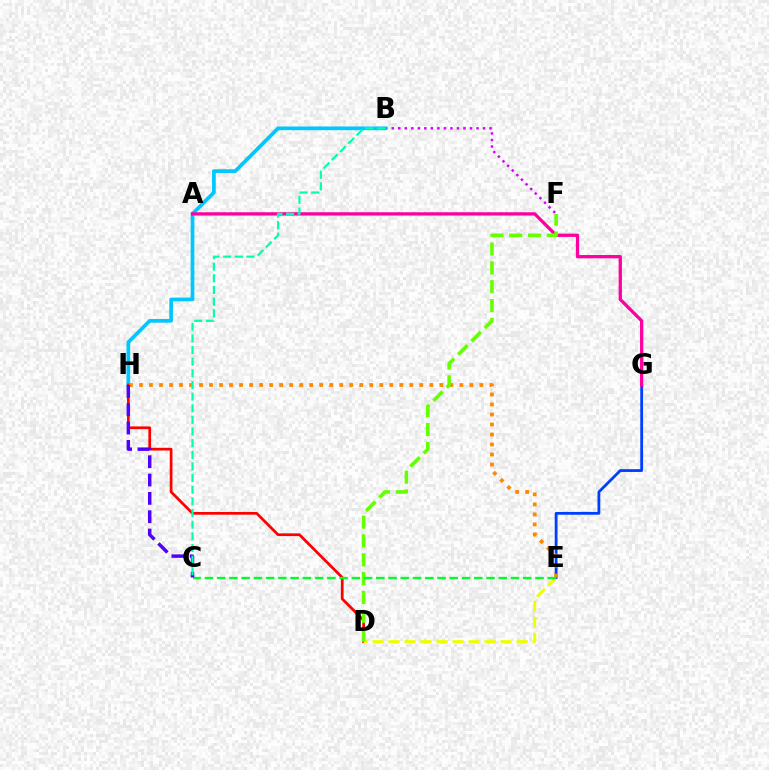{('B', 'F'): [{'color': '#d600ff', 'line_style': 'dotted', 'thickness': 1.77}], ('B', 'H'): [{'color': '#00c7ff', 'line_style': 'solid', 'thickness': 2.67}], ('D', 'H'): [{'color': '#ff0000', 'line_style': 'solid', 'thickness': 1.97}], ('D', 'E'): [{'color': '#eeff00', 'line_style': 'dashed', 'thickness': 2.18}], ('E', 'G'): [{'color': '#003fff', 'line_style': 'solid', 'thickness': 2.02}], ('E', 'H'): [{'color': '#ff8800', 'line_style': 'dotted', 'thickness': 2.72}], ('A', 'G'): [{'color': '#ff00a0', 'line_style': 'solid', 'thickness': 2.37}], ('D', 'F'): [{'color': '#66ff00', 'line_style': 'dashed', 'thickness': 2.56}], ('C', 'E'): [{'color': '#00ff27', 'line_style': 'dashed', 'thickness': 1.66}], ('C', 'H'): [{'color': '#4f00ff', 'line_style': 'dashed', 'thickness': 2.49}], ('B', 'C'): [{'color': '#00ffaf', 'line_style': 'dashed', 'thickness': 1.58}]}